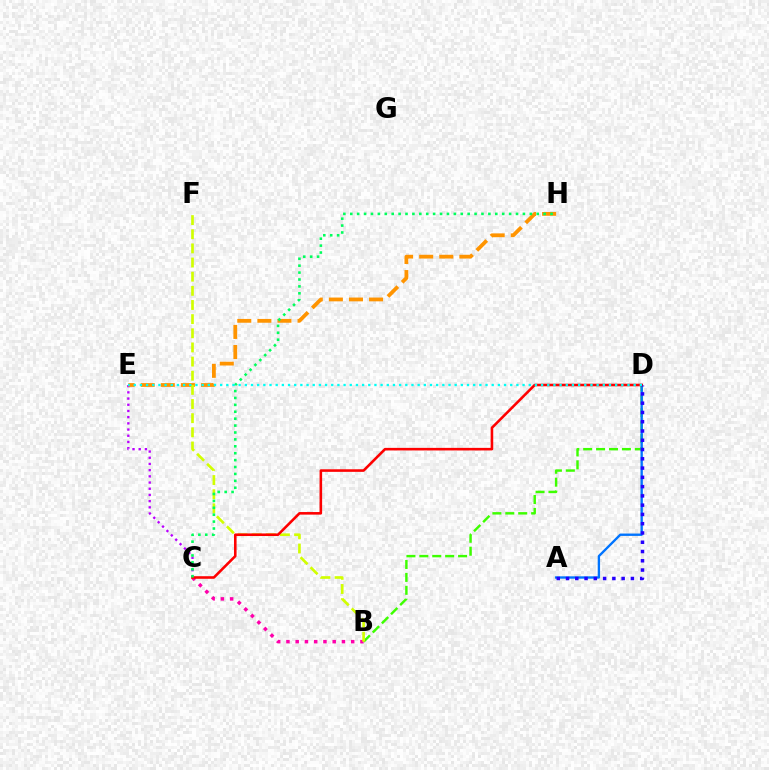{('C', 'E'): [{'color': '#b900ff', 'line_style': 'dotted', 'thickness': 1.68}], ('B', 'D'): [{'color': '#3dff00', 'line_style': 'dashed', 'thickness': 1.75}], ('E', 'H'): [{'color': '#ff9400', 'line_style': 'dashed', 'thickness': 2.73}], ('A', 'D'): [{'color': '#0074ff', 'line_style': 'solid', 'thickness': 1.7}, {'color': '#2500ff', 'line_style': 'dotted', 'thickness': 2.52}], ('B', 'C'): [{'color': '#ff00ac', 'line_style': 'dotted', 'thickness': 2.51}], ('B', 'F'): [{'color': '#d1ff00', 'line_style': 'dashed', 'thickness': 1.92}], ('C', 'D'): [{'color': '#ff0000', 'line_style': 'solid', 'thickness': 1.86}], ('C', 'H'): [{'color': '#00ff5c', 'line_style': 'dotted', 'thickness': 1.88}], ('D', 'E'): [{'color': '#00fff6', 'line_style': 'dotted', 'thickness': 1.68}]}